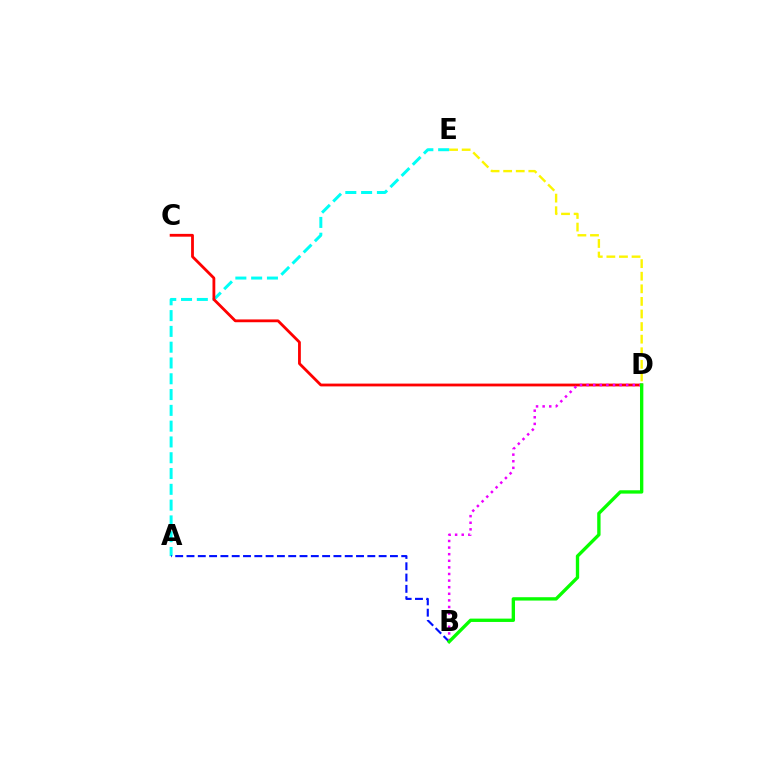{('D', 'E'): [{'color': '#fcf500', 'line_style': 'dashed', 'thickness': 1.71}], ('A', 'E'): [{'color': '#00fff6', 'line_style': 'dashed', 'thickness': 2.15}], ('A', 'B'): [{'color': '#0010ff', 'line_style': 'dashed', 'thickness': 1.54}], ('C', 'D'): [{'color': '#ff0000', 'line_style': 'solid', 'thickness': 2.01}], ('B', 'D'): [{'color': '#ee00ff', 'line_style': 'dotted', 'thickness': 1.79}, {'color': '#08ff00', 'line_style': 'solid', 'thickness': 2.41}]}